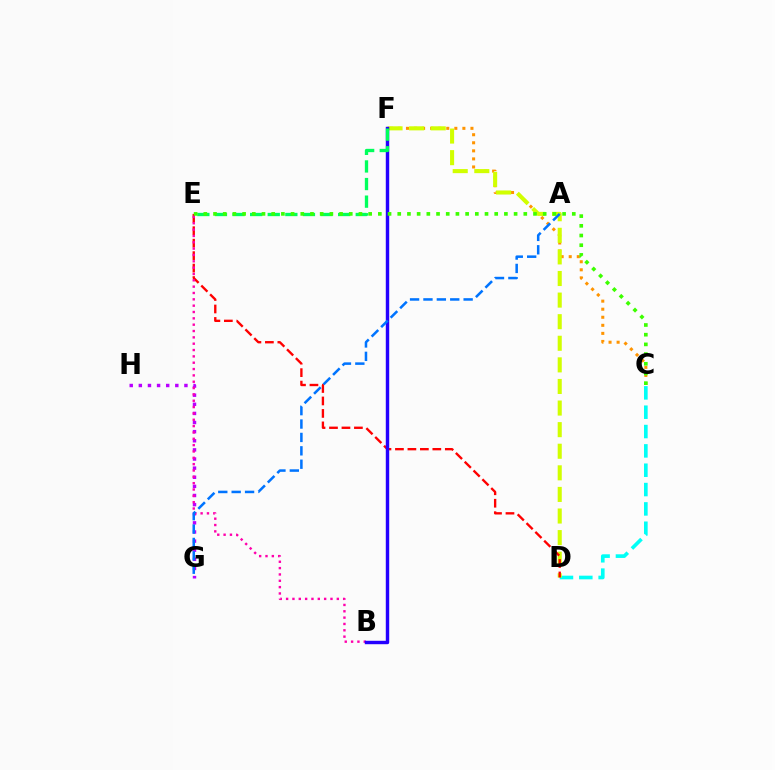{('C', 'F'): [{'color': '#ff9400', 'line_style': 'dotted', 'thickness': 2.19}], ('C', 'D'): [{'color': '#00fff6', 'line_style': 'dashed', 'thickness': 2.63}], ('D', 'F'): [{'color': '#d1ff00', 'line_style': 'dashed', 'thickness': 2.93}], ('G', 'H'): [{'color': '#b900ff', 'line_style': 'dotted', 'thickness': 2.48}], ('D', 'E'): [{'color': '#ff0000', 'line_style': 'dashed', 'thickness': 1.69}], ('B', 'E'): [{'color': '#ff00ac', 'line_style': 'dotted', 'thickness': 1.72}], ('B', 'F'): [{'color': '#2500ff', 'line_style': 'solid', 'thickness': 2.46}], ('A', 'G'): [{'color': '#0074ff', 'line_style': 'dashed', 'thickness': 1.82}], ('E', 'F'): [{'color': '#00ff5c', 'line_style': 'dashed', 'thickness': 2.39}], ('C', 'E'): [{'color': '#3dff00', 'line_style': 'dotted', 'thickness': 2.63}]}